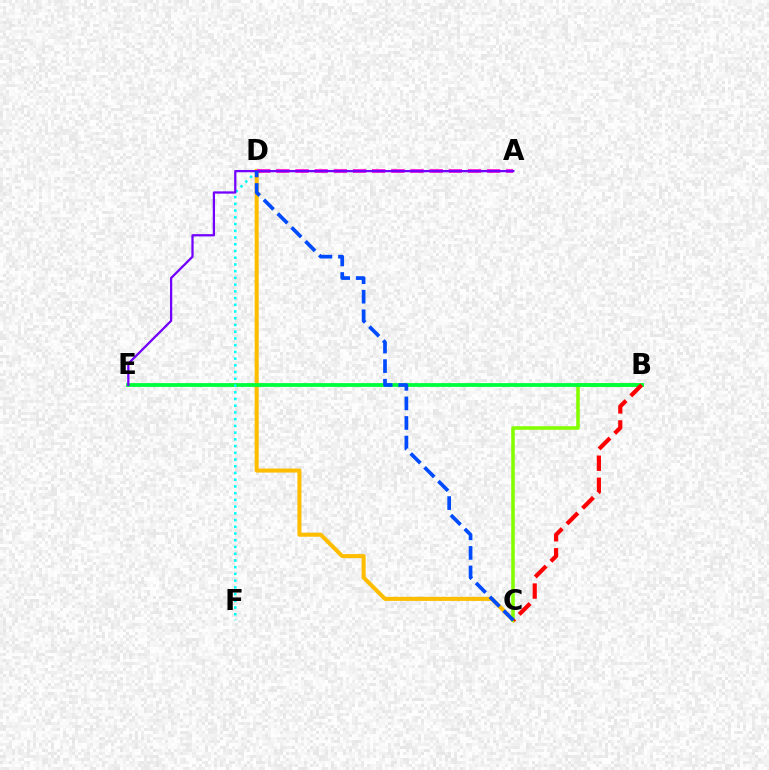{('C', 'D'): [{'color': '#ffbd00', 'line_style': 'solid', 'thickness': 2.91}, {'color': '#004bff', 'line_style': 'dashed', 'thickness': 2.66}], ('A', 'D'): [{'color': '#ff00cf', 'line_style': 'dashed', 'thickness': 2.6}], ('B', 'C'): [{'color': '#84ff00', 'line_style': 'solid', 'thickness': 2.59}, {'color': '#ff0000', 'line_style': 'dashed', 'thickness': 3.0}], ('B', 'E'): [{'color': '#00ff39', 'line_style': 'solid', 'thickness': 2.73}], ('D', 'F'): [{'color': '#00fff6', 'line_style': 'dotted', 'thickness': 1.83}], ('A', 'E'): [{'color': '#7200ff', 'line_style': 'solid', 'thickness': 1.62}]}